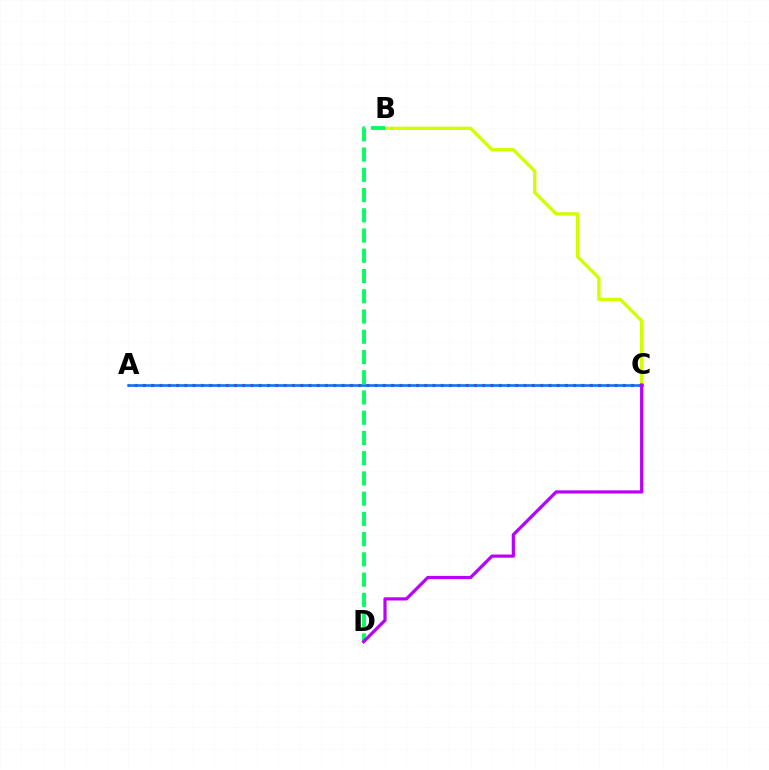{('B', 'C'): [{'color': '#d1ff00', 'line_style': 'solid', 'thickness': 2.39}], ('A', 'C'): [{'color': '#ff0000', 'line_style': 'dotted', 'thickness': 2.25}, {'color': '#0074ff', 'line_style': 'solid', 'thickness': 1.85}], ('B', 'D'): [{'color': '#00ff5c', 'line_style': 'dashed', 'thickness': 2.75}], ('C', 'D'): [{'color': '#b900ff', 'line_style': 'solid', 'thickness': 2.3}]}